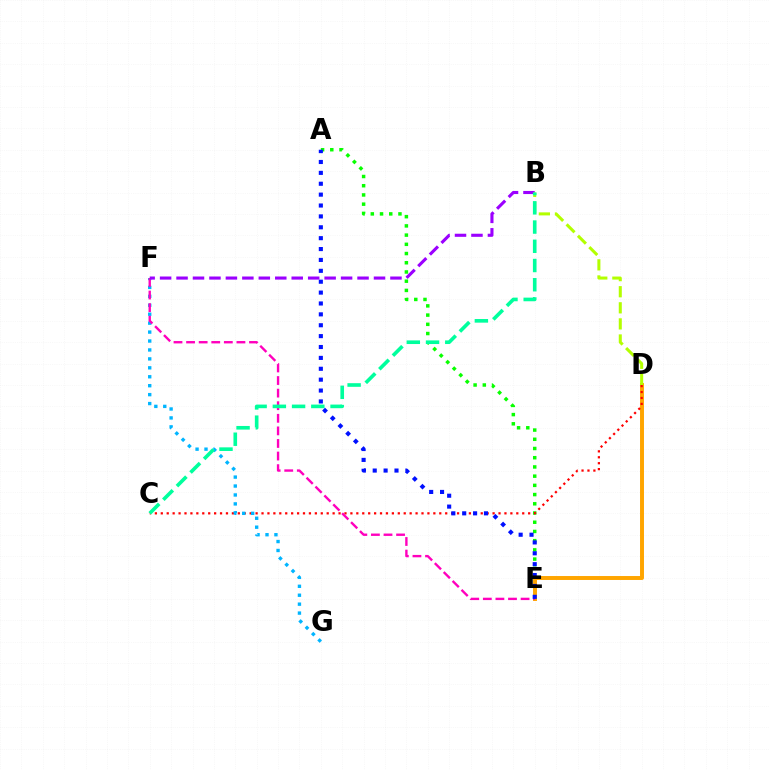{('A', 'E'): [{'color': '#08ff00', 'line_style': 'dotted', 'thickness': 2.5}, {'color': '#0010ff', 'line_style': 'dotted', 'thickness': 2.96}], ('D', 'E'): [{'color': '#ffa500', 'line_style': 'solid', 'thickness': 2.84}], ('C', 'D'): [{'color': '#ff0000', 'line_style': 'dotted', 'thickness': 1.61}], ('F', 'G'): [{'color': '#00b5ff', 'line_style': 'dotted', 'thickness': 2.43}], ('E', 'F'): [{'color': '#ff00bd', 'line_style': 'dashed', 'thickness': 1.71}], ('B', 'F'): [{'color': '#9b00ff', 'line_style': 'dashed', 'thickness': 2.24}], ('B', 'D'): [{'color': '#b3ff00', 'line_style': 'dashed', 'thickness': 2.19}], ('B', 'C'): [{'color': '#00ff9d', 'line_style': 'dashed', 'thickness': 2.61}]}